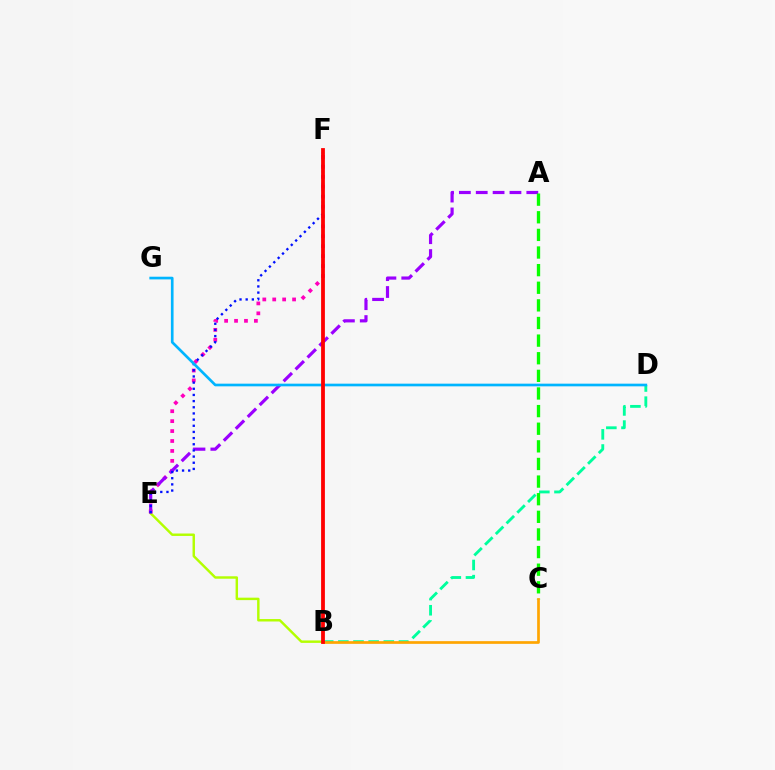{('B', 'D'): [{'color': '#00ff9d', 'line_style': 'dashed', 'thickness': 2.06}], ('B', 'E'): [{'color': '#b3ff00', 'line_style': 'solid', 'thickness': 1.76}], ('E', 'F'): [{'color': '#ff00bd', 'line_style': 'dotted', 'thickness': 2.7}, {'color': '#0010ff', 'line_style': 'dotted', 'thickness': 1.67}], ('A', 'E'): [{'color': '#9b00ff', 'line_style': 'dashed', 'thickness': 2.29}], ('A', 'C'): [{'color': '#08ff00', 'line_style': 'dashed', 'thickness': 2.39}], ('B', 'C'): [{'color': '#ffa500', 'line_style': 'solid', 'thickness': 1.94}], ('D', 'G'): [{'color': '#00b5ff', 'line_style': 'solid', 'thickness': 1.93}], ('B', 'F'): [{'color': '#ff0000', 'line_style': 'solid', 'thickness': 2.73}]}